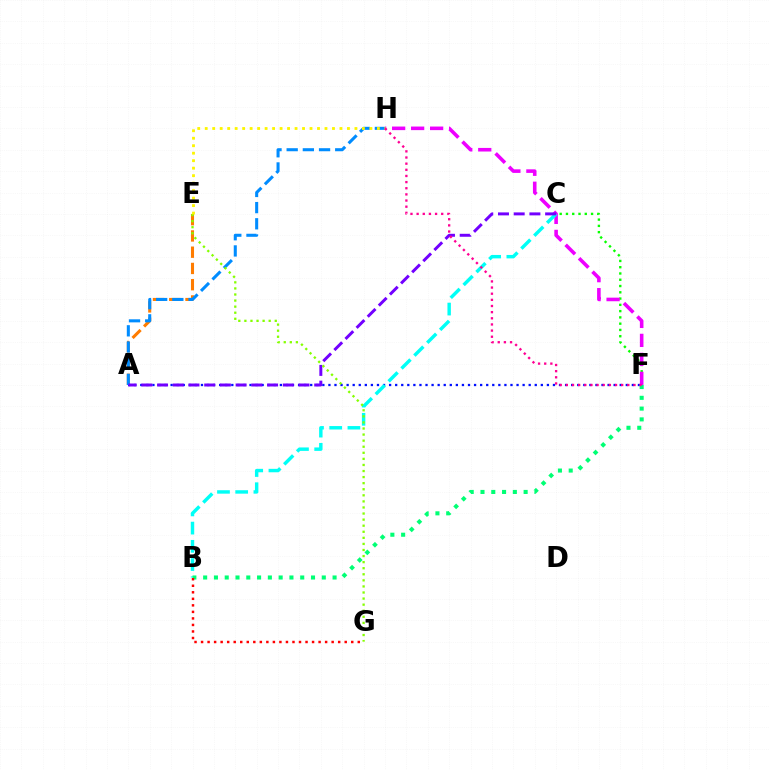{('C', 'F'): [{'color': '#08ff00', 'line_style': 'dotted', 'thickness': 1.7}], ('A', 'F'): [{'color': '#0010ff', 'line_style': 'dotted', 'thickness': 1.65}], ('F', 'H'): [{'color': '#ee00ff', 'line_style': 'dashed', 'thickness': 2.58}, {'color': '#ff0094', 'line_style': 'dotted', 'thickness': 1.67}], ('A', 'E'): [{'color': '#ff7c00', 'line_style': 'dashed', 'thickness': 2.21}], ('B', 'C'): [{'color': '#00fff6', 'line_style': 'dashed', 'thickness': 2.47}], ('A', 'H'): [{'color': '#008cff', 'line_style': 'dashed', 'thickness': 2.2}], ('A', 'C'): [{'color': '#7200ff', 'line_style': 'dashed', 'thickness': 2.14}], ('E', 'G'): [{'color': '#84ff00', 'line_style': 'dotted', 'thickness': 1.65}], ('B', 'F'): [{'color': '#00ff74', 'line_style': 'dotted', 'thickness': 2.93}], ('E', 'H'): [{'color': '#fcf500', 'line_style': 'dotted', 'thickness': 2.03}], ('B', 'G'): [{'color': '#ff0000', 'line_style': 'dotted', 'thickness': 1.77}]}